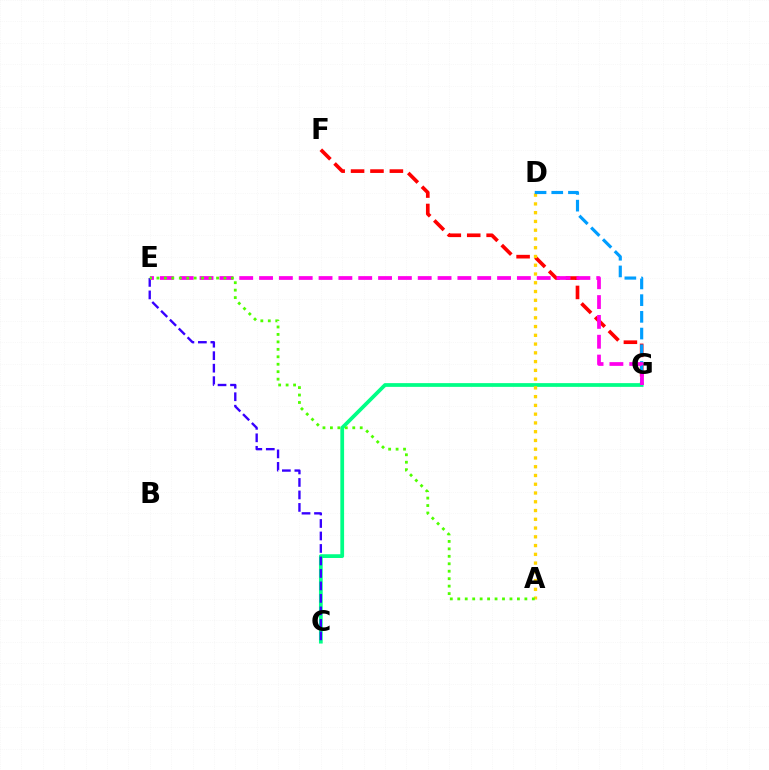{('F', 'G'): [{'color': '#ff0000', 'line_style': 'dashed', 'thickness': 2.64}], ('C', 'G'): [{'color': '#00ff86', 'line_style': 'solid', 'thickness': 2.7}], ('C', 'E'): [{'color': '#3700ff', 'line_style': 'dashed', 'thickness': 1.7}], ('A', 'D'): [{'color': '#ffd500', 'line_style': 'dotted', 'thickness': 2.38}], ('D', 'G'): [{'color': '#009eff', 'line_style': 'dashed', 'thickness': 2.27}], ('E', 'G'): [{'color': '#ff00ed', 'line_style': 'dashed', 'thickness': 2.69}], ('A', 'E'): [{'color': '#4fff00', 'line_style': 'dotted', 'thickness': 2.03}]}